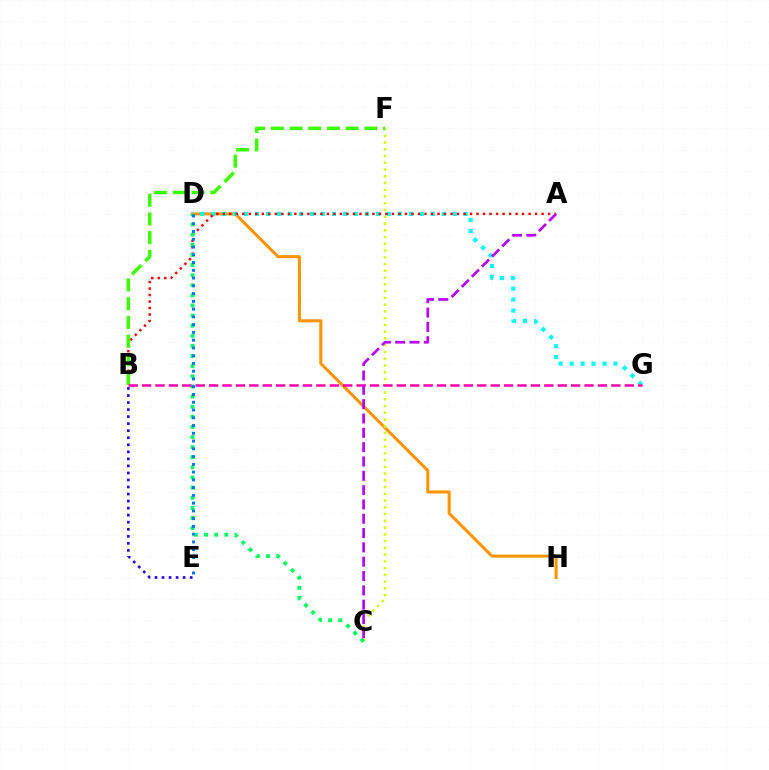{('D', 'H'): [{'color': '#ff9400', 'line_style': 'solid', 'thickness': 2.19}], ('D', 'G'): [{'color': '#00fff6', 'line_style': 'dotted', 'thickness': 2.98}], ('C', 'F'): [{'color': '#d1ff00', 'line_style': 'dotted', 'thickness': 1.84}], ('A', 'B'): [{'color': '#ff0000', 'line_style': 'dotted', 'thickness': 1.77}], ('B', 'E'): [{'color': '#2500ff', 'line_style': 'dotted', 'thickness': 1.91}], ('C', 'D'): [{'color': '#00ff5c', 'line_style': 'dotted', 'thickness': 2.75}], ('B', 'F'): [{'color': '#3dff00', 'line_style': 'dashed', 'thickness': 2.54}], ('B', 'G'): [{'color': '#ff00ac', 'line_style': 'dashed', 'thickness': 1.82}], ('D', 'E'): [{'color': '#0074ff', 'line_style': 'dotted', 'thickness': 2.11}], ('A', 'C'): [{'color': '#b900ff', 'line_style': 'dashed', 'thickness': 1.95}]}